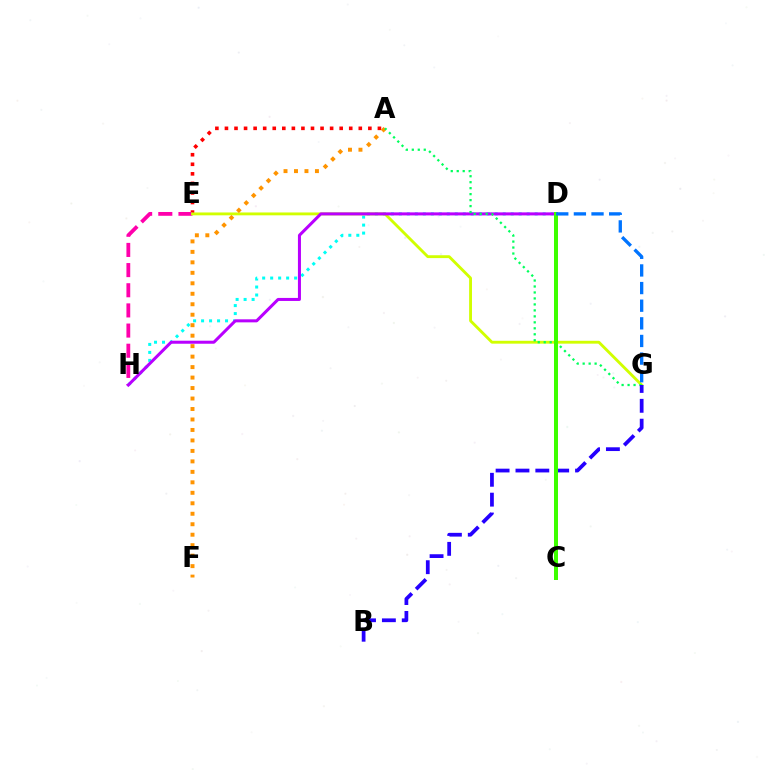{('D', 'H'): [{'color': '#00fff6', 'line_style': 'dotted', 'thickness': 2.17}, {'color': '#b900ff', 'line_style': 'solid', 'thickness': 2.18}], ('A', 'E'): [{'color': '#ff0000', 'line_style': 'dotted', 'thickness': 2.6}], ('E', 'H'): [{'color': '#ff00ac', 'line_style': 'dashed', 'thickness': 2.74}], ('E', 'G'): [{'color': '#d1ff00', 'line_style': 'solid', 'thickness': 2.06}], ('A', 'F'): [{'color': '#ff9400', 'line_style': 'dotted', 'thickness': 2.85}], ('A', 'G'): [{'color': '#00ff5c', 'line_style': 'dotted', 'thickness': 1.62}], ('B', 'G'): [{'color': '#2500ff', 'line_style': 'dashed', 'thickness': 2.7}], ('C', 'D'): [{'color': '#3dff00', 'line_style': 'solid', 'thickness': 2.88}], ('D', 'G'): [{'color': '#0074ff', 'line_style': 'dashed', 'thickness': 2.4}]}